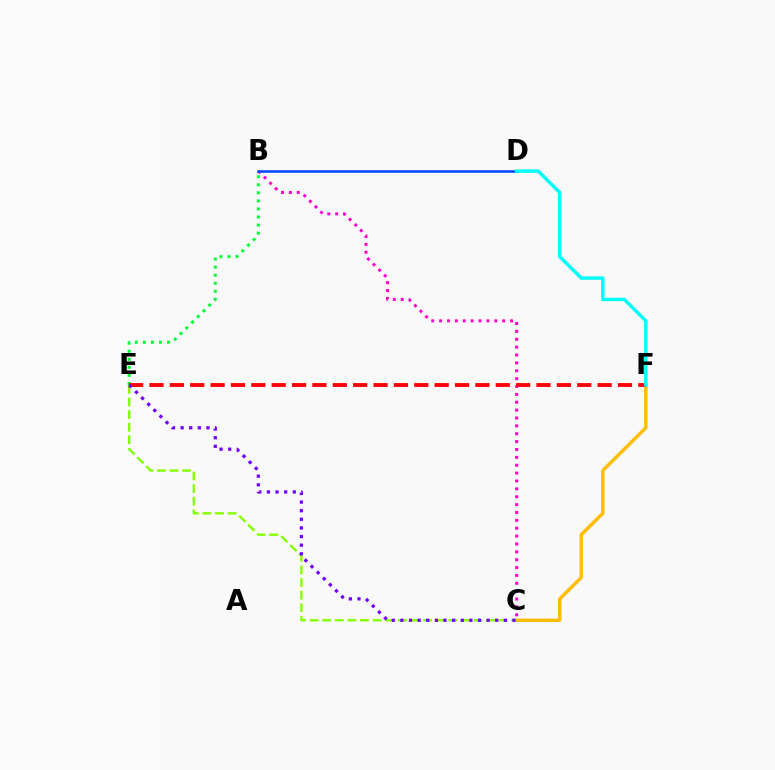{('C', 'F'): [{'color': '#ffbd00', 'line_style': 'solid', 'thickness': 2.47}], ('B', 'C'): [{'color': '#ff00cf', 'line_style': 'dotted', 'thickness': 2.14}], ('B', 'E'): [{'color': '#00ff39', 'line_style': 'dotted', 'thickness': 2.19}], ('E', 'F'): [{'color': '#ff0000', 'line_style': 'dashed', 'thickness': 2.77}], ('B', 'D'): [{'color': '#004bff', 'line_style': 'solid', 'thickness': 1.9}], ('C', 'E'): [{'color': '#84ff00', 'line_style': 'dashed', 'thickness': 1.71}, {'color': '#7200ff', 'line_style': 'dotted', 'thickness': 2.34}], ('D', 'F'): [{'color': '#00fff6', 'line_style': 'solid', 'thickness': 2.49}]}